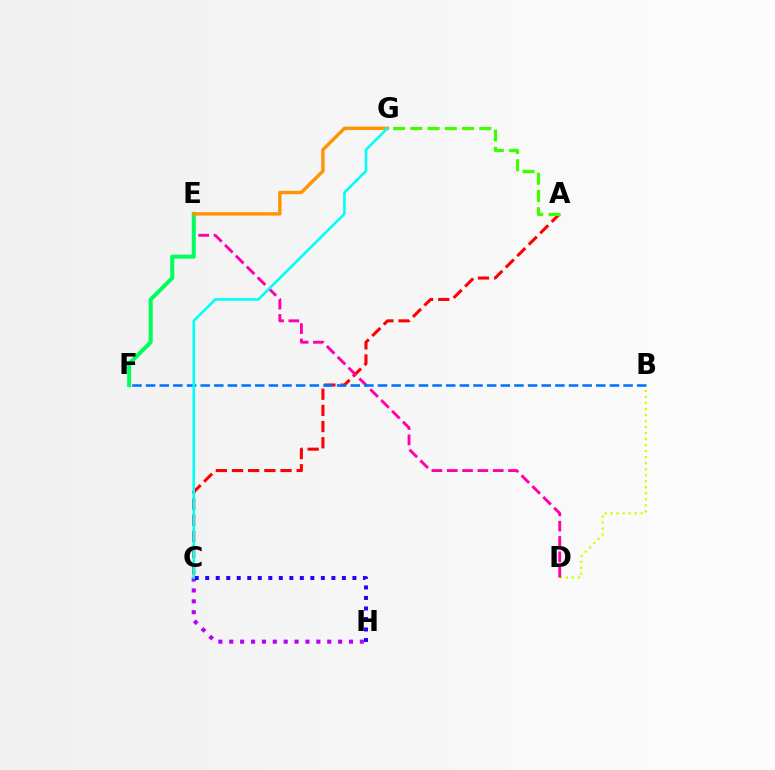{('B', 'D'): [{'color': '#d1ff00', 'line_style': 'dotted', 'thickness': 1.64}], ('C', 'H'): [{'color': '#b900ff', 'line_style': 'dotted', 'thickness': 2.96}, {'color': '#2500ff', 'line_style': 'dotted', 'thickness': 2.86}], ('A', 'C'): [{'color': '#ff0000', 'line_style': 'dashed', 'thickness': 2.2}], ('D', 'E'): [{'color': '#ff00ac', 'line_style': 'dashed', 'thickness': 2.08}], ('E', 'F'): [{'color': '#00ff5c', 'line_style': 'solid', 'thickness': 2.89}], ('E', 'G'): [{'color': '#ff9400', 'line_style': 'solid', 'thickness': 2.45}], ('A', 'G'): [{'color': '#3dff00', 'line_style': 'dashed', 'thickness': 2.34}], ('B', 'F'): [{'color': '#0074ff', 'line_style': 'dashed', 'thickness': 1.85}], ('C', 'G'): [{'color': '#00fff6', 'line_style': 'solid', 'thickness': 1.87}]}